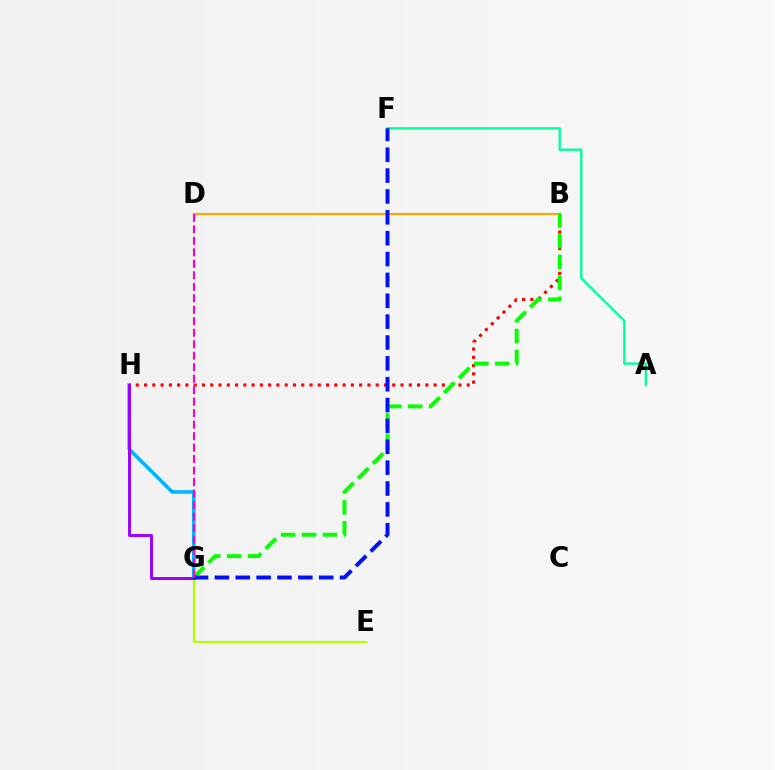{('B', 'D'): [{'color': '#ffa500', 'line_style': 'solid', 'thickness': 1.58}], ('G', 'H'): [{'color': '#00b5ff', 'line_style': 'solid', 'thickness': 2.59}, {'color': '#9b00ff', 'line_style': 'solid', 'thickness': 2.12}], ('B', 'H'): [{'color': '#ff0000', 'line_style': 'dotted', 'thickness': 2.25}], ('A', 'F'): [{'color': '#00ff9d', 'line_style': 'solid', 'thickness': 1.69}], ('E', 'G'): [{'color': '#b3ff00', 'line_style': 'solid', 'thickness': 1.57}], ('B', 'G'): [{'color': '#08ff00', 'line_style': 'dashed', 'thickness': 2.84}], ('F', 'G'): [{'color': '#0010ff', 'line_style': 'dashed', 'thickness': 2.83}], ('D', 'G'): [{'color': '#ff00bd', 'line_style': 'dashed', 'thickness': 1.56}]}